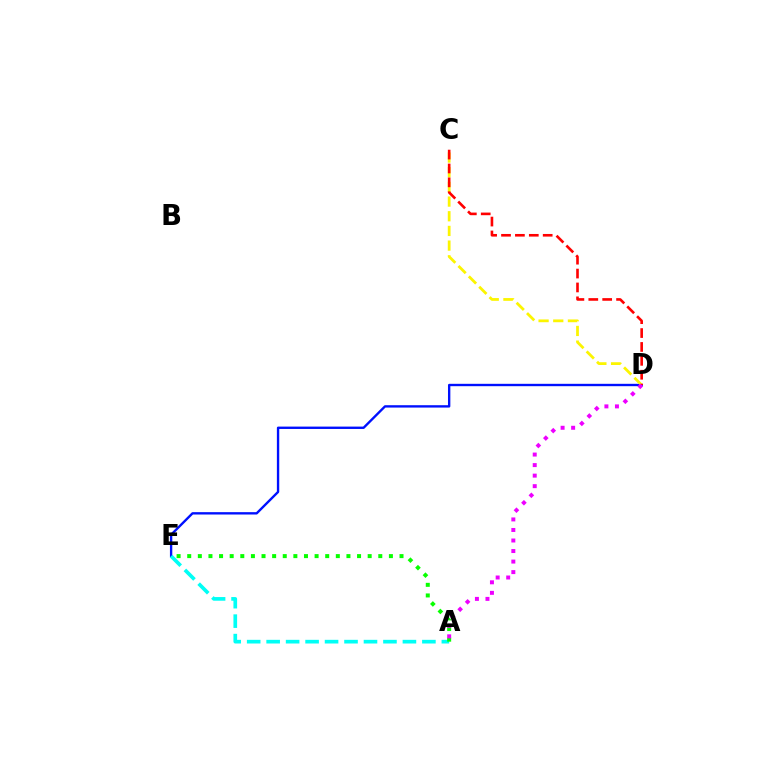{('D', 'E'): [{'color': '#0010ff', 'line_style': 'solid', 'thickness': 1.7}], ('A', 'E'): [{'color': '#00fff6', 'line_style': 'dashed', 'thickness': 2.64}, {'color': '#08ff00', 'line_style': 'dotted', 'thickness': 2.88}], ('C', 'D'): [{'color': '#fcf500', 'line_style': 'dashed', 'thickness': 1.99}, {'color': '#ff0000', 'line_style': 'dashed', 'thickness': 1.89}], ('A', 'D'): [{'color': '#ee00ff', 'line_style': 'dotted', 'thickness': 2.86}]}